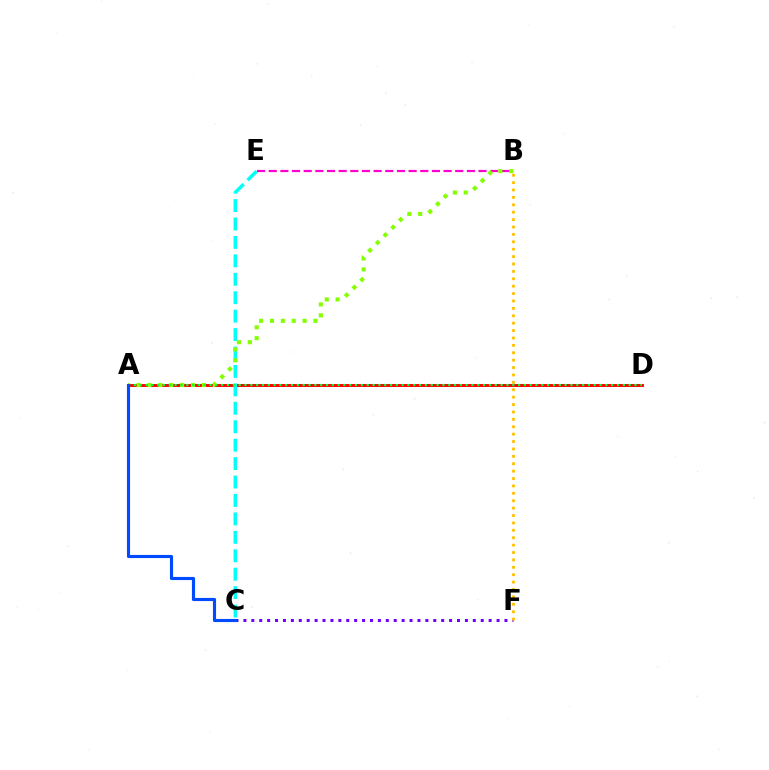{('A', 'D'): [{'color': '#ff0000', 'line_style': 'solid', 'thickness': 2.1}, {'color': '#00ff39', 'line_style': 'dotted', 'thickness': 1.58}], ('B', 'E'): [{'color': '#ff00cf', 'line_style': 'dashed', 'thickness': 1.58}], ('C', 'E'): [{'color': '#00fff6', 'line_style': 'dashed', 'thickness': 2.5}], ('C', 'F'): [{'color': '#7200ff', 'line_style': 'dotted', 'thickness': 2.15}], ('B', 'F'): [{'color': '#ffbd00', 'line_style': 'dotted', 'thickness': 2.01}], ('A', 'B'): [{'color': '#84ff00', 'line_style': 'dotted', 'thickness': 2.96}], ('A', 'C'): [{'color': '#004bff', 'line_style': 'solid', 'thickness': 2.25}]}